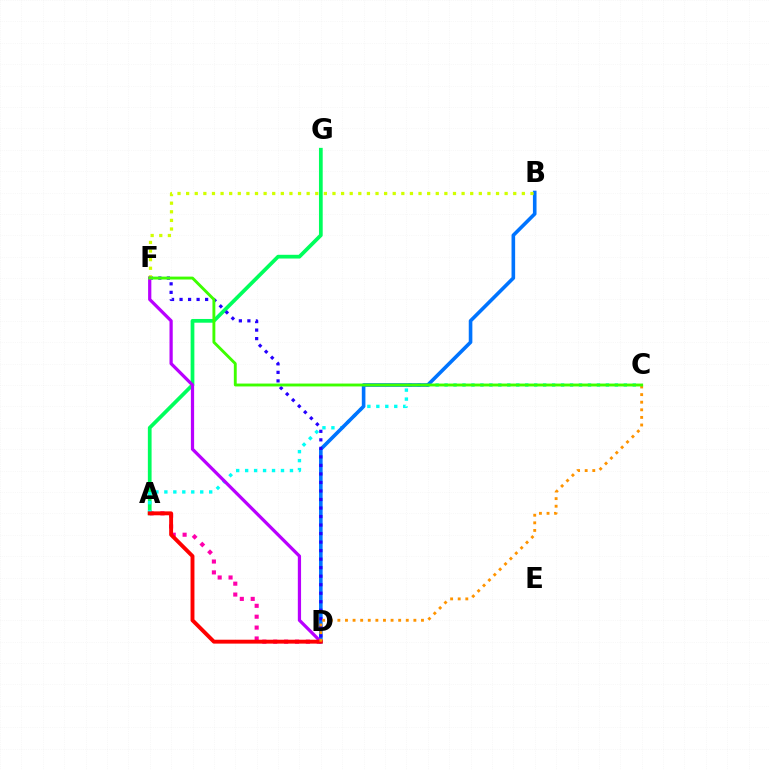{('A', 'D'): [{'color': '#ff00ac', 'line_style': 'dotted', 'thickness': 2.96}, {'color': '#ff0000', 'line_style': 'solid', 'thickness': 2.81}], ('A', 'G'): [{'color': '#00ff5c', 'line_style': 'solid', 'thickness': 2.69}], ('A', 'C'): [{'color': '#00fff6', 'line_style': 'dotted', 'thickness': 2.44}], ('B', 'D'): [{'color': '#0074ff', 'line_style': 'solid', 'thickness': 2.6}], ('D', 'F'): [{'color': '#2500ff', 'line_style': 'dotted', 'thickness': 2.32}, {'color': '#b900ff', 'line_style': 'solid', 'thickness': 2.33}], ('B', 'F'): [{'color': '#d1ff00', 'line_style': 'dotted', 'thickness': 2.34}], ('C', 'D'): [{'color': '#ff9400', 'line_style': 'dotted', 'thickness': 2.06}], ('C', 'F'): [{'color': '#3dff00', 'line_style': 'solid', 'thickness': 2.08}]}